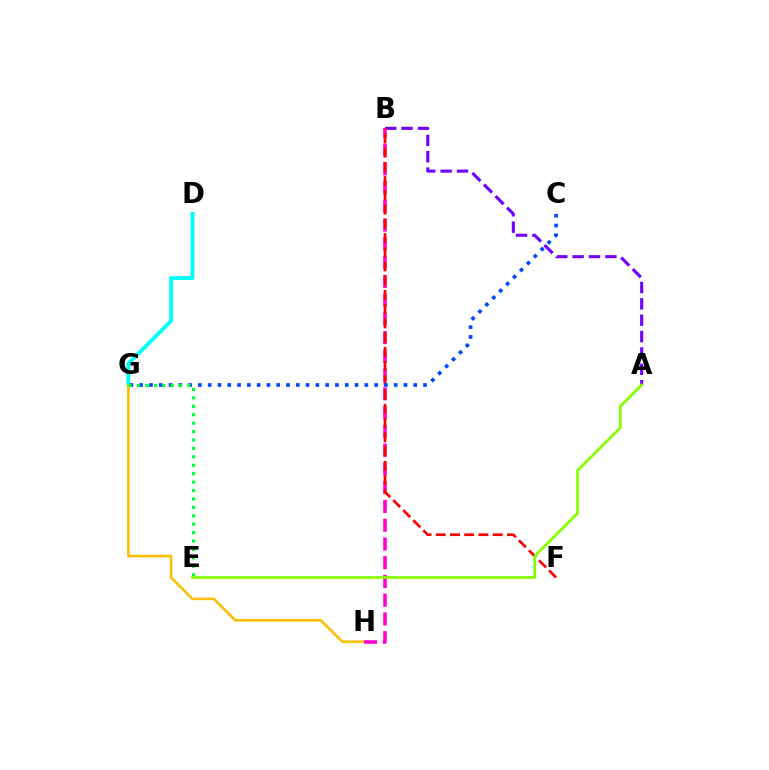{('D', 'G'): [{'color': '#00fff6', 'line_style': 'solid', 'thickness': 2.78}], ('G', 'H'): [{'color': '#ffbd00', 'line_style': 'solid', 'thickness': 1.81}], ('A', 'B'): [{'color': '#7200ff', 'line_style': 'dashed', 'thickness': 2.22}], ('B', 'H'): [{'color': '#ff00cf', 'line_style': 'dashed', 'thickness': 2.55}], ('B', 'F'): [{'color': '#ff0000', 'line_style': 'dashed', 'thickness': 1.93}], ('C', 'G'): [{'color': '#004bff', 'line_style': 'dotted', 'thickness': 2.66}], ('E', 'G'): [{'color': '#00ff39', 'line_style': 'dotted', 'thickness': 2.29}], ('A', 'E'): [{'color': '#84ff00', 'line_style': 'solid', 'thickness': 1.97}]}